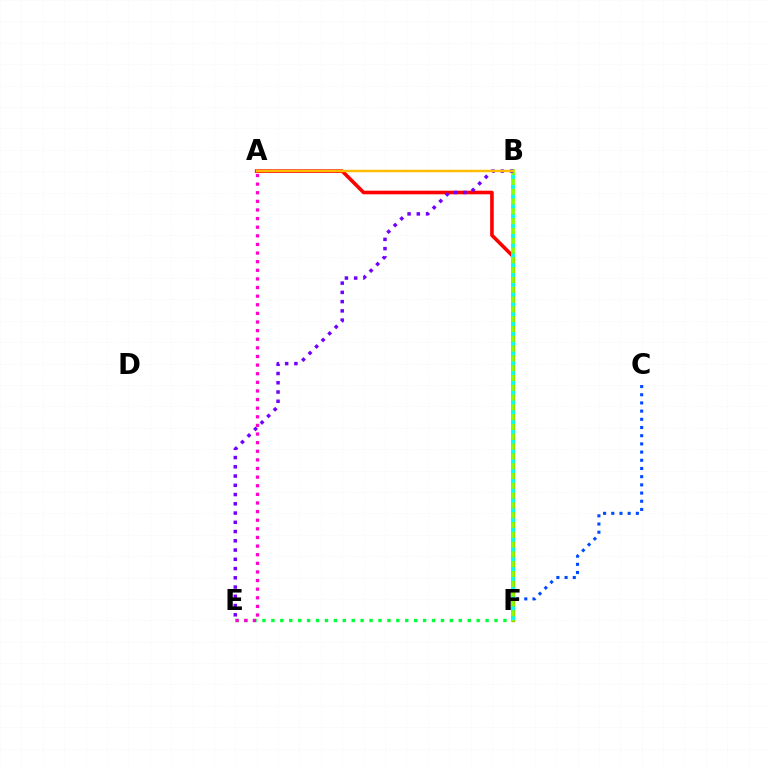{('E', 'F'): [{'color': '#00ff39', 'line_style': 'dotted', 'thickness': 2.42}], ('C', 'F'): [{'color': '#004bff', 'line_style': 'dotted', 'thickness': 2.23}], ('A', 'F'): [{'color': '#ff0000', 'line_style': 'solid', 'thickness': 2.59}], ('B', 'F'): [{'color': '#84ff00', 'line_style': 'solid', 'thickness': 2.67}, {'color': '#00fff6', 'line_style': 'dotted', 'thickness': 2.66}], ('B', 'E'): [{'color': '#7200ff', 'line_style': 'dotted', 'thickness': 2.51}], ('A', 'E'): [{'color': '#ff00cf', 'line_style': 'dotted', 'thickness': 2.34}], ('A', 'B'): [{'color': '#ffbd00', 'line_style': 'solid', 'thickness': 1.76}]}